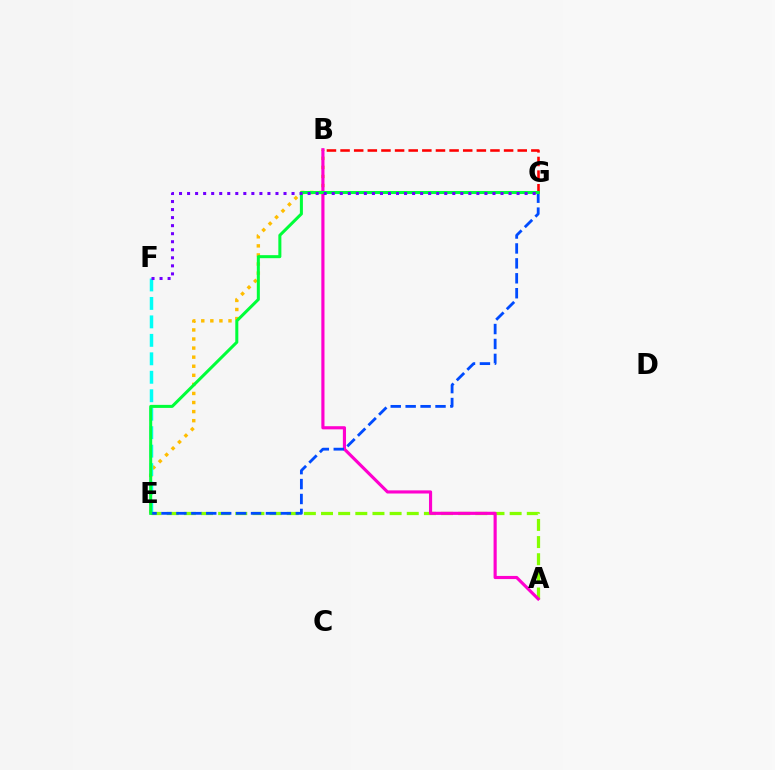{('B', 'E'): [{'color': '#ffbd00', 'line_style': 'dotted', 'thickness': 2.46}], ('E', 'F'): [{'color': '#00fff6', 'line_style': 'dashed', 'thickness': 2.51}], ('A', 'E'): [{'color': '#84ff00', 'line_style': 'dashed', 'thickness': 2.33}], ('A', 'B'): [{'color': '#ff00cf', 'line_style': 'solid', 'thickness': 2.26}], ('E', 'G'): [{'color': '#004bff', 'line_style': 'dashed', 'thickness': 2.03}, {'color': '#00ff39', 'line_style': 'solid', 'thickness': 2.18}], ('B', 'G'): [{'color': '#ff0000', 'line_style': 'dashed', 'thickness': 1.85}], ('F', 'G'): [{'color': '#7200ff', 'line_style': 'dotted', 'thickness': 2.18}]}